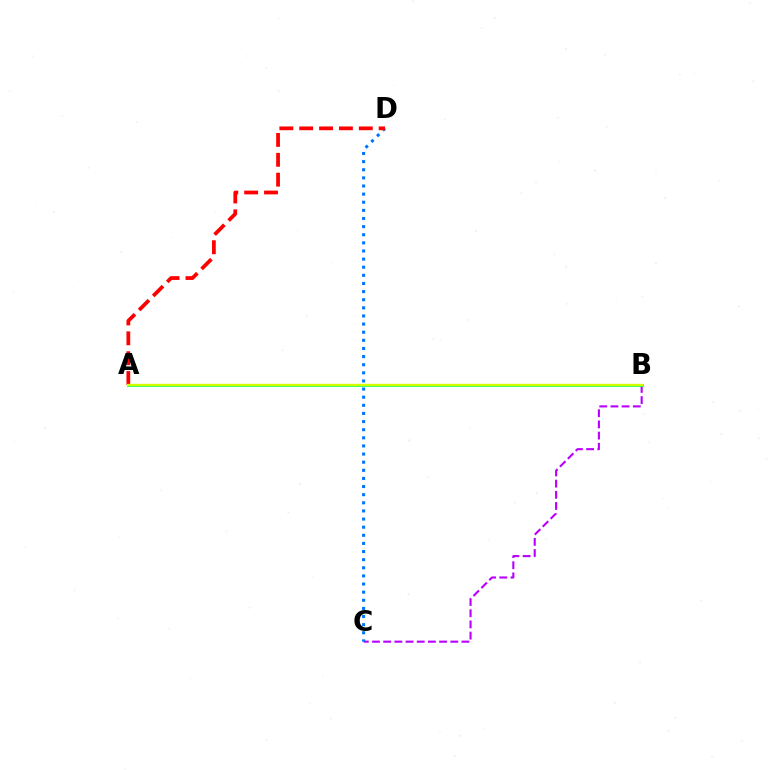{('B', 'C'): [{'color': '#b900ff', 'line_style': 'dashed', 'thickness': 1.52}], ('C', 'D'): [{'color': '#0074ff', 'line_style': 'dotted', 'thickness': 2.21}], ('A', 'B'): [{'color': '#00ff5c', 'line_style': 'solid', 'thickness': 1.92}, {'color': '#d1ff00', 'line_style': 'solid', 'thickness': 1.7}], ('A', 'D'): [{'color': '#ff0000', 'line_style': 'dashed', 'thickness': 2.7}]}